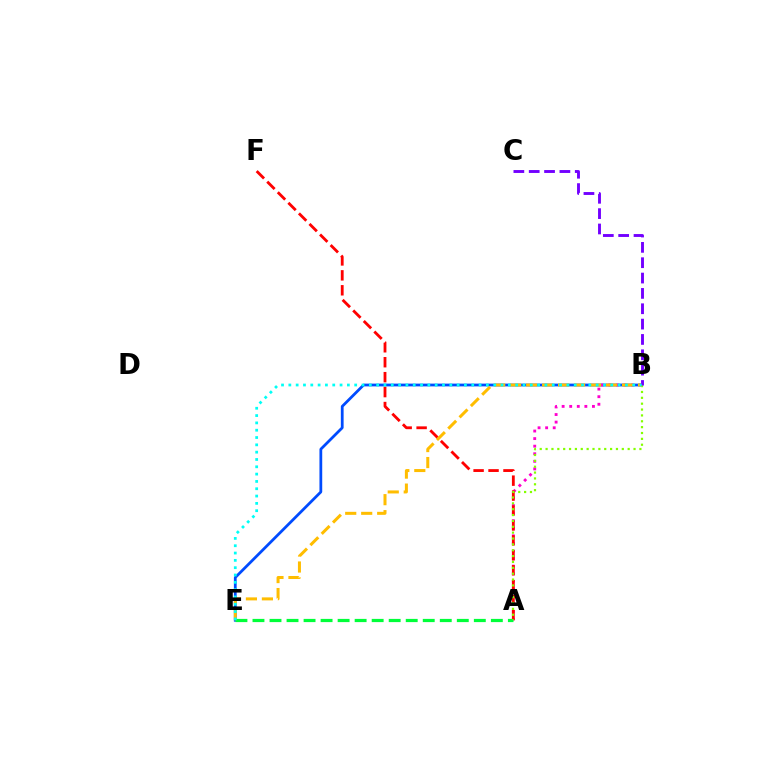{('B', 'E'): [{'color': '#004bff', 'line_style': 'solid', 'thickness': 1.99}, {'color': '#ffbd00', 'line_style': 'dashed', 'thickness': 2.17}, {'color': '#00fff6', 'line_style': 'dotted', 'thickness': 1.99}], ('A', 'B'): [{'color': '#ff00cf', 'line_style': 'dotted', 'thickness': 2.06}, {'color': '#84ff00', 'line_style': 'dotted', 'thickness': 1.59}], ('A', 'F'): [{'color': '#ff0000', 'line_style': 'dashed', 'thickness': 2.03}], ('A', 'E'): [{'color': '#00ff39', 'line_style': 'dashed', 'thickness': 2.31}], ('B', 'C'): [{'color': '#7200ff', 'line_style': 'dashed', 'thickness': 2.08}]}